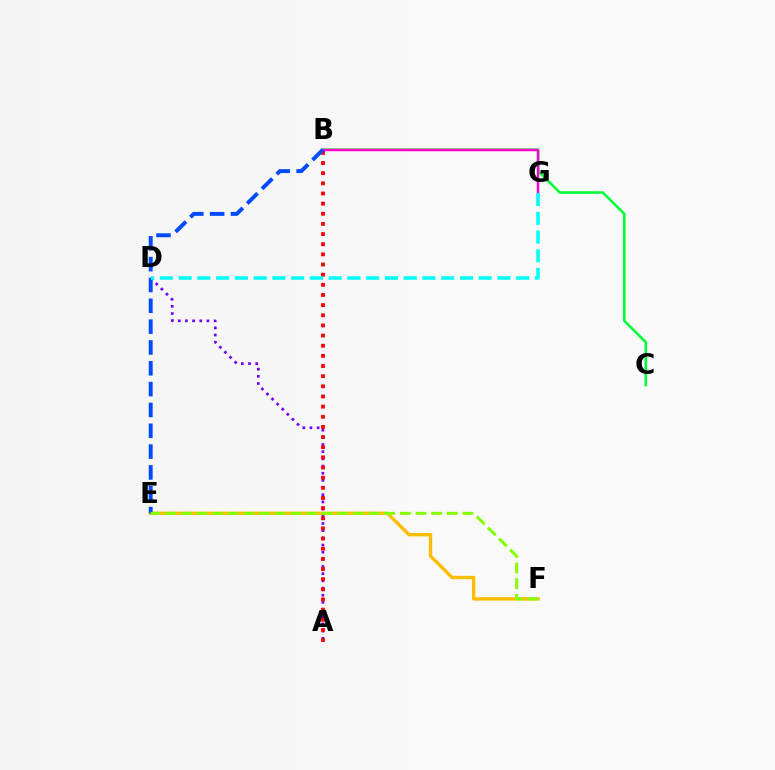{('B', 'C'): [{'color': '#00ff39', 'line_style': 'solid', 'thickness': 1.86}], ('E', 'F'): [{'color': '#ffbd00', 'line_style': 'solid', 'thickness': 2.41}, {'color': '#84ff00', 'line_style': 'dashed', 'thickness': 2.13}], ('B', 'G'): [{'color': '#ff00cf', 'line_style': 'solid', 'thickness': 1.78}], ('A', 'D'): [{'color': '#7200ff', 'line_style': 'dotted', 'thickness': 1.95}], ('A', 'B'): [{'color': '#ff0000', 'line_style': 'dotted', 'thickness': 2.76}], ('B', 'E'): [{'color': '#004bff', 'line_style': 'dashed', 'thickness': 2.83}], ('D', 'G'): [{'color': '#00fff6', 'line_style': 'dashed', 'thickness': 2.55}]}